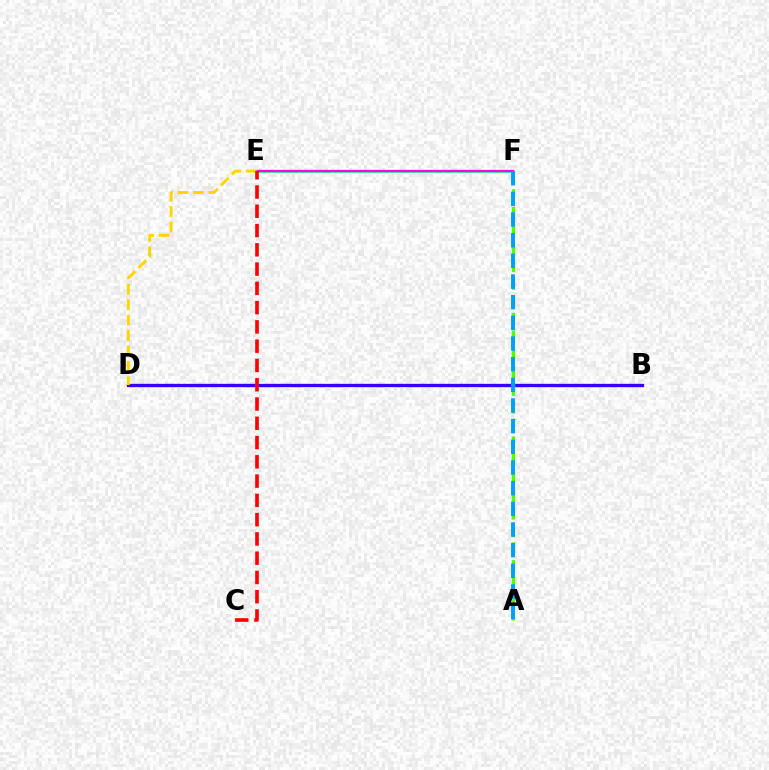{('B', 'D'): [{'color': '#3700ff', 'line_style': 'solid', 'thickness': 2.4}], ('A', 'F'): [{'color': '#4fff00', 'line_style': 'dashed', 'thickness': 2.4}, {'color': '#009eff', 'line_style': 'dashed', 'thickness': 2.81}], ('E', 'F'): [{'color': '#00ff86', 'line_style': 'solid', 'thickness': 1.85}, {'color': '#ff00ed', 'line_style': 'solid', 'thickness': 1.65}], ('D', 'E'): [{'color': '#ffd500', 'line_style': 'dashed', 'thickness': 2.1}], ('C', 'E'): [{'color': '#ff0000', 'line_style': 'dashed', 'thickness': 2.62}]}